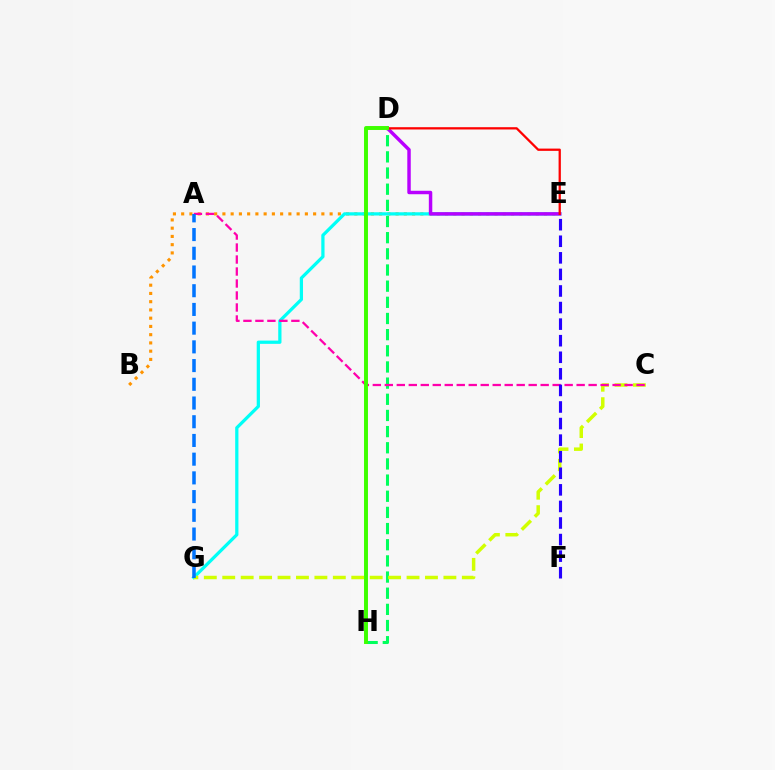{('B', 'E'): [{'color': '#ff9400', 'line_style': 'dotted', 'thickness': 2.24}], ('D', 'H'): [{'color': '#00ff5c', 'line_style': 'dashed', 'thickness': 2.2}, {'color': '#3dff00', 'line_style': 'solid', 'thickness': 2.84}], ('E', 'G'): [{'color': '#00fff6', 'line_style': 'solid', 'thickness': 2.34}], ('C', 'G'): [{'color': '#d1ff00', 'line_style': 'dashed', 'thickness': 2.5}], ('A', 'C'): [{'color': '#ff00ac', 'line_style': 'dashed', 'thickness': 1.63}], ('D', 'E'): [{'color': '#b900ff', 'line_style': 'solid', 'thickness': 2.49}, {'color': '#ff0000', 'line_style': 'solid', 'thickness': 1.64}], ('A', 'G'): [{'color': '#0074ff', 'line_style': 'dashed', 'thickness': 2.54}], ('E', 'F'): [{'color': '#2500ff', 'line_style': 'dashed', 'thickness': 2.25}]}